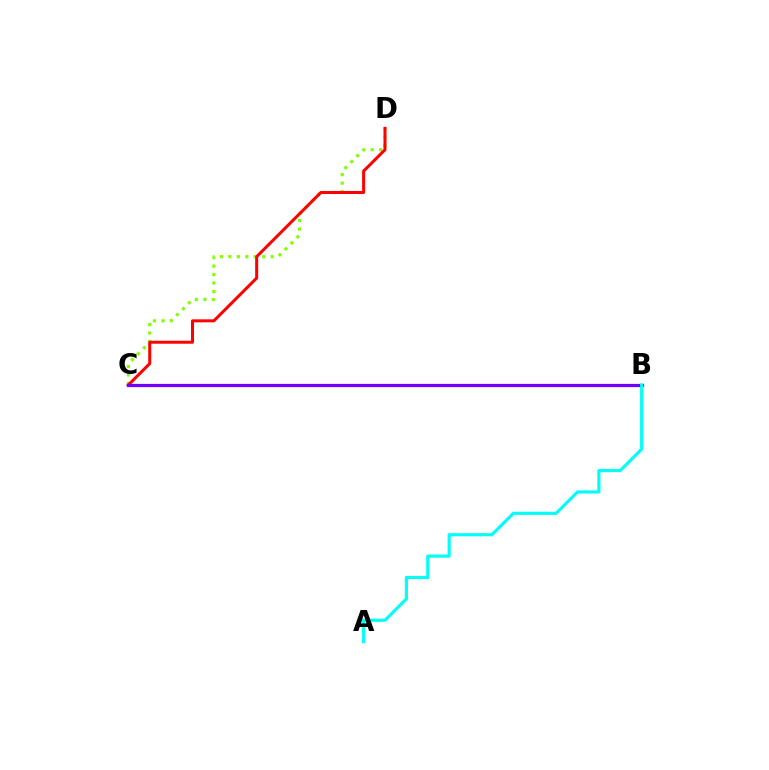{('C', 'D'): [{'color': '#84ff00', 'line_style': 'dotted', 'thickness': 2.3}, {'color': '#ff0000', 'line_style': 'solid', 'thickness': 2.17}], ('B', 'C'): [{'color': '#7200ff', 'line_style': 'solid', 'thickness': 2.33}], ('A', 'B'): [{'color': '#00fff6', 'line_style': 'solid', 'thickness': 2.27}]}